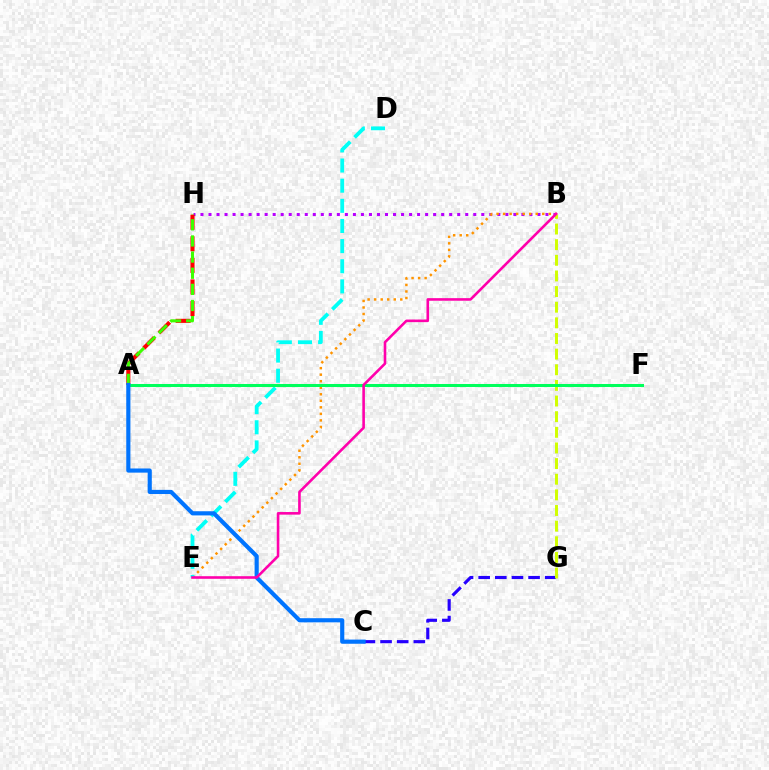{('B', 'H'): [{'color': '#b900ff', 'line_style': 'dotted', 'thickness': 2.18}], ('A', 'H'): [{'color': '#ff0000', 'line_style': 'dashed', 'thickness': 2.93}, {'color': '#3dff00', 'line_style': 'dashed', 'thickness': 2.19}], ('B', 'E'): [{'color': '#ff9400', 'line_style': 'dotted', 'thickness': 1.77}, {'color': '#ff00ac', 'line_style': 'solid', 'thickness': 1.87}], ('C', 'G'): [{'color': '#2500ff', 'line_style': 'dashed', 'thickness': 2.26}], ('B', 'G'): [{'color': '#d1ff00', 'line_style': 'dashed', 'thickness': 2.12}], ('D', 'E'): [{'color': '#00fff6', 'line_style': 'dashed', 'thickness': 2.74}], ('A', 'F'): [{'color': '#00ff5c', 'line_style': 'solid', 'thickness': 2.17}], ('A', 'C'): [{'color': '#0074ff', 'line_style': 'solid', 'thickness': 2.99}]}